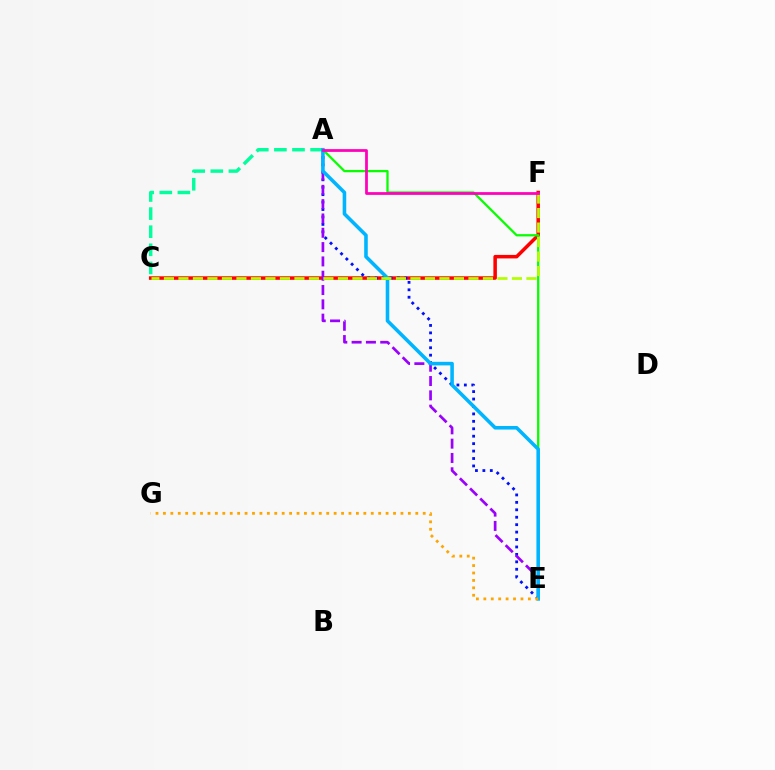{('A', 'C'): [{'color': '#00ff9d', 'line_style': 'dashed', 'thickness': 2.46}], ('C', 'F'): [{'color': '#ff0000', 'line_style': 'solid', 'thickness': 2.53}, {'color': '#b3ff00', 'line_style': 'dashed', 'thickness': 1.97}], ('A', 'E'): [{'color': '#08ff00', 'line_style': 'solid', 'thickness': 1.64}, {'color': '#0010ff', 'line_style': 'dotted', 'thickness': 2.02}, {'color': '#9b00ff', 'line_style': 'dashed', 'thickness': 1.94}, {'color': '#00b5ff', 'line_style': 'solid', 'thickness': 2.57}], ('E', 'G'): [{'color': '#ffa500', 'line_style': 'dotted', 'thickness': 2.02}], ('A', 'F'): [{'color': '#ff00bd', 'line_style': 'solid', 'thickness': 1.99}]}